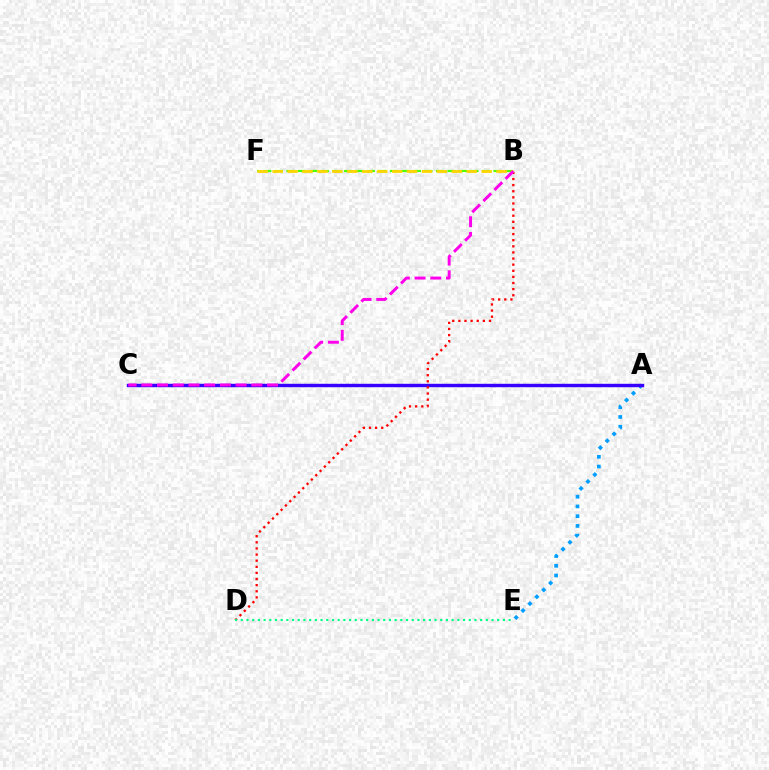{('A', 'E'): [{'color': '#009eff', 'line_style': 'dotted', 'thickness': 2.65}], ('A', 'C'): [{'color': '#3700ff', 'line_style': 'solid', 'thickness': 2.46}], ('B', 'D'): [{'color': '#ff0000', 'line_style': 'dotted', 'thickness': 1.66}], ('B', 'F'): [{'color': '#4fff00', 'line_style': 'dashed', 'thickness': 1.56}, {'color': '#ffd500', 'line_style': 'dashed', 'thickness': 2.03}], ('D', 'E'): [{'color': '#00ff86', 'line_style': 'dotted', 'thickness': 1.55}], ('B', 'C'): [{'color': '#ff00ed', 'line_style': 'dashed', 'thickness': 2.14}]}